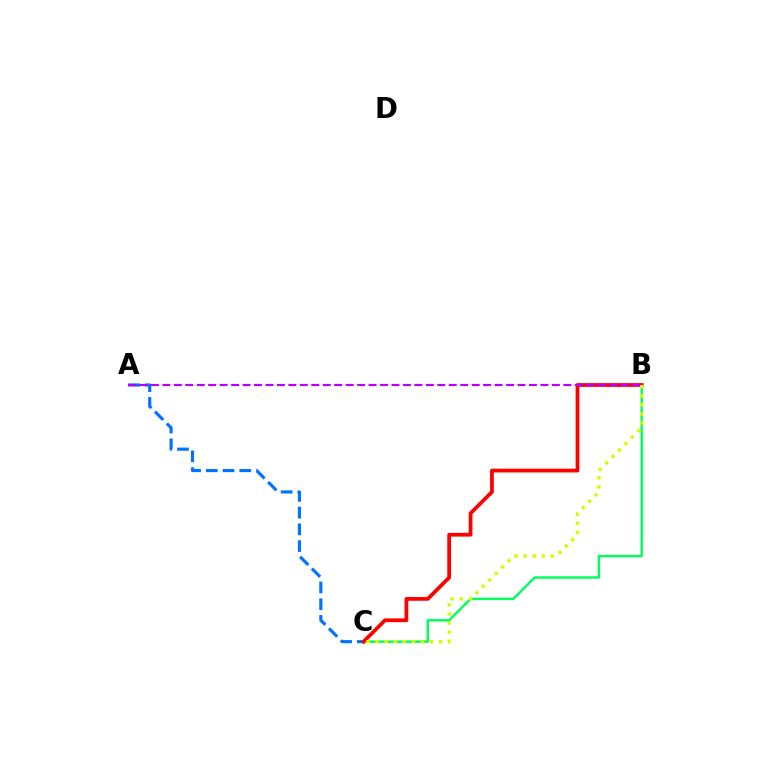{('B', 'C'): [{'color': '#00ff5c', 'line_style': 'solid', 'thickness': 1.73}, {'color': '#ff0000', 'line_style': 'solid', 'thickness': 2.7}, {'color': '#d1ff00', 'line_style': 'dotted', 'thickness': 2.46}], ('A', 'C'): [{'color': '#0074ff', 'line_style': 'dashed', 'thickness': 2.27}], ('A', 'B'): [{'color': '#b900ff', 'line_style': 'dashed', 'thickness': 1.56}]}